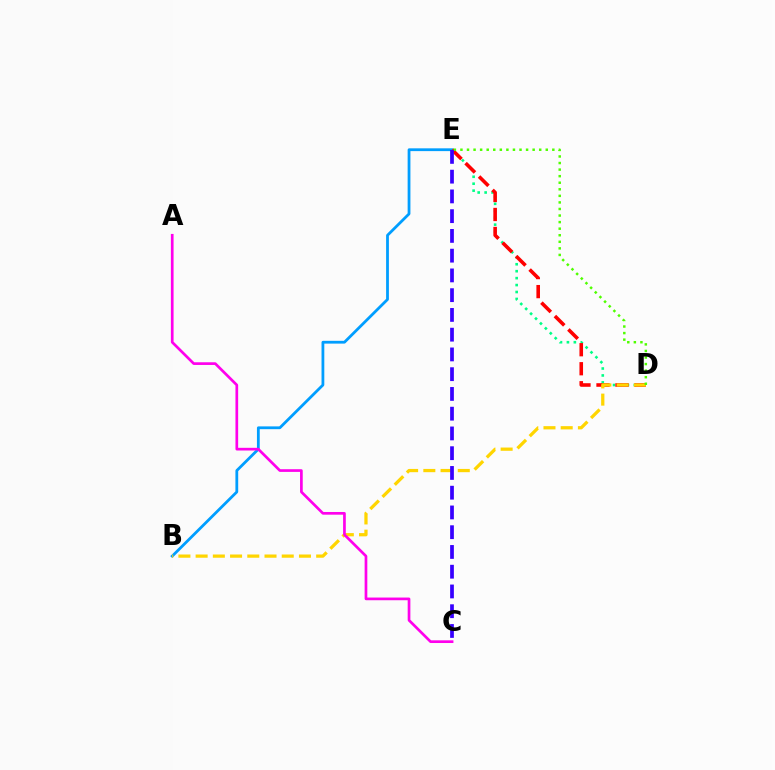{('B', 'E'): [{'color': '#009eff', 'line_style': 'solid', 'thickness': 2.01}], ('D', 'E'): [{'color': '#00ff86', 'line_style': 'dotted', 'thickness': 1.89}, {'color': '#ff0000', 'line_style': 'dashed', 'thickness': 2.58}, {'color': '#4fff00', 'line_style': 'dotted', 'thickness': 1.78}], ('B', 'D'): [{'color': '#ffd500', 'line_style': 'dashed', 'thickness': 2.34}], ('A', 'C'): [{'color': '#ff00ed', 'line_style': 'solid', 'thickness': 1.94}], ('C', 'E'): [{'color': '#3700ff', 'line_style': 'dashed', 'thickness': 2.68}]}